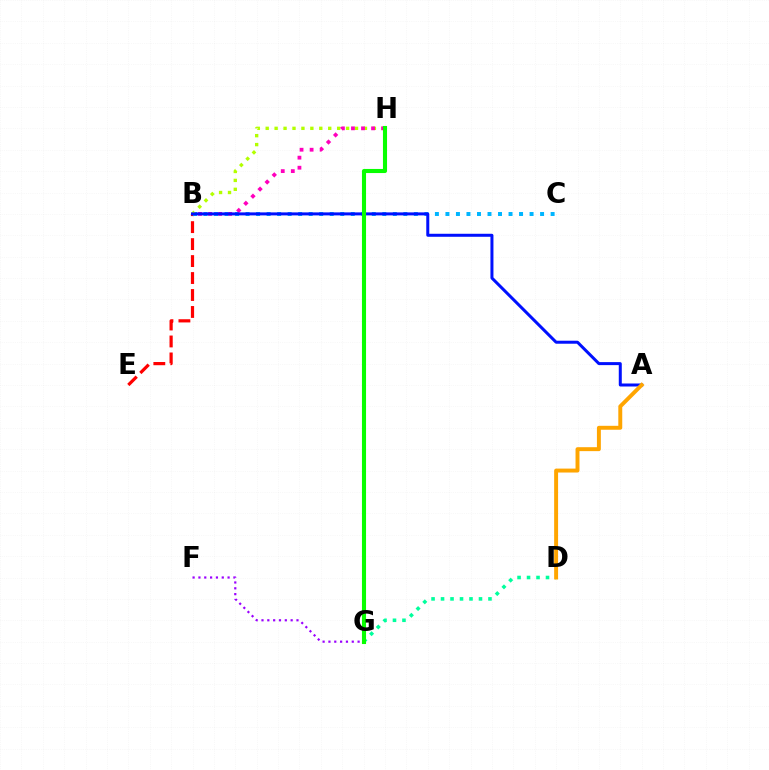{('B', 'E'): [{'color': '#ff0000', 'line_style': 'dashed', 'thickness': 2.3}], ('B', 'C'): [{'color': '#00b5ff', 'line_style': 'dotted', 'thickness': 2.86}], ('B', 'H'): [{'color': '#b3ff00', 'line_style': 'dotted', 'thickness': 2.43}, {'color': '#ff00bd', 'line_style': 'dotted', 'thickness': 2.73}], ('F', 'G'): [{'color': '#9b00ff', 'line_style': 'dotted', 'thickness': 1.58}], ('D', 'G'): [{'color': '#00ff9d', 'line_style': 'dotted', 'thickness': 2.58}], ('A', 'B'): [{'color': '#0010ff', 'line_style': 'solid', 'thickness': 2.16}], ('A', 'D'): [{'color': '#ffa500', 'line_style': 'solid', 'thickness': 2.83}], ('G', 'H'): [{'color': '#08ff00', 'line_style': 'solid', 'thickness': 2.95}]}